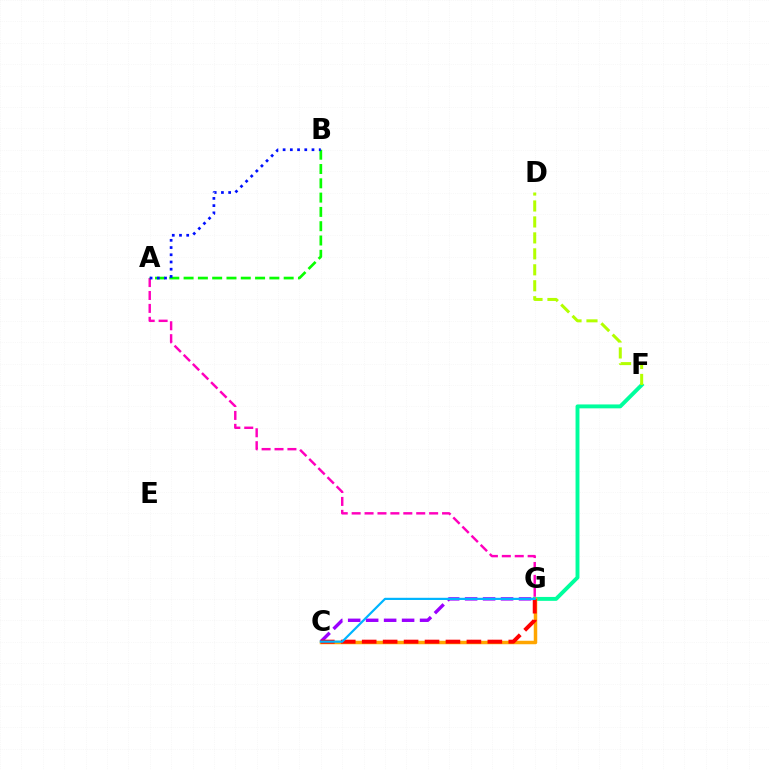{('F', 'G'): [{'color': '#00ff9d', 'line_style': 'solid', 'thickness': 2.81}], ('C', 'G'): [{'color': '#ffa500', 'line_style': 'solid', 'thickness': 2.51}, {'color': '#9b00ff', 'line_style': 'dashed', 'thickness': 2.44}, {'color': '#ff0000', 'line_style': 'dashed', 'thickness': 2.84}, {'color': '#00b5ff', 'line_style': 'solid', 'thickness': 1.58}], ('D', 'F'): [{'color': '#b3ff00', 'line_style': 'dashed', 'thickness': 2.17}], ('A', 'G'): [{'color': '#ff00bd', 'line_style': 'dashed', 'thickness': 1.75}], ('A', 'B'): [{'color': '#08ff00', 'line_style': 'dashed', 'thickness': 1.94}, {'color': '#0010ff', 'line_style': 'dotted', 'thickness': 1.96}]}